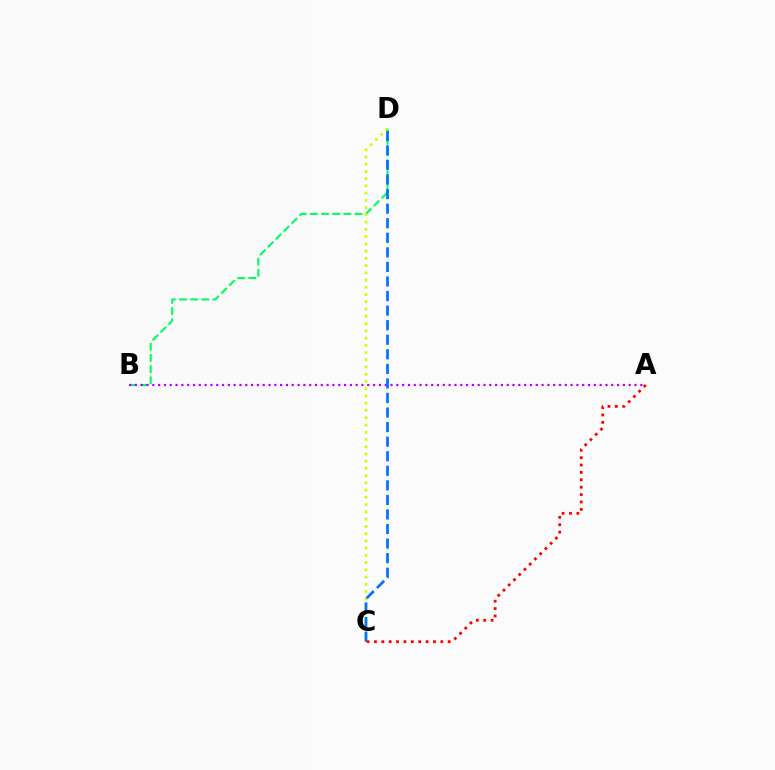{('B', 'D'): [{'color': '#00ff5c', 'line_style': 'dashed', 'thickness': 1.52}], ('A', 'B'): [{'color': '#b900ff', 'line_style': 'dotted', 'thickness': 1.58}], ('C', 'D'): [{'color': '#d1ff00', 'line_style': 'dotted', 'thickness': 1.97}, {'color': '#0074ff', 'line_style': 'dashed', 'thickness': 1.98}], ('A', 'C'): [{'color': '#ff0000', 'line_style': 'dotted', 'thickness': 2.01}]}